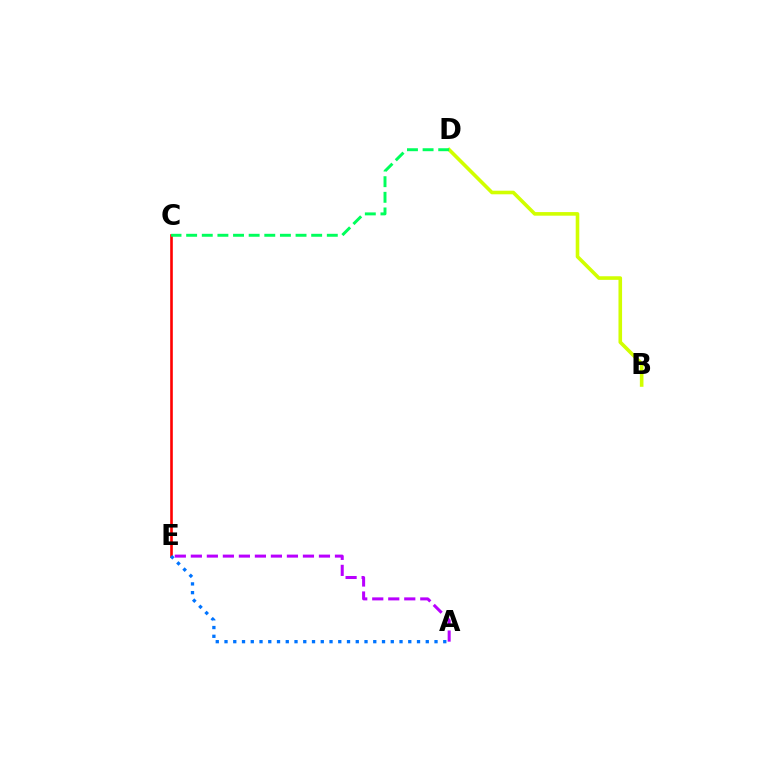{('A', 'E'): [{'color': '#b900ff', 'line_style': 'dashed', 'thickness': 2.18}, {'color': '#0074ff', 'line_style': 'dotted', 'thickness': 2.38}], ('C', 'E'): [{'color': '#ff0000', 'line_style': 'solid', 'thickness': 1.89}], ('B', 'D'): [{'color': '#d1ff00', 'line_style': 'solid', 'thickness': 2.59}], ('C', 'D'): [{'color': '#00ff5c', 'line_style': 'dashed', 'thickness': 2.12}]}